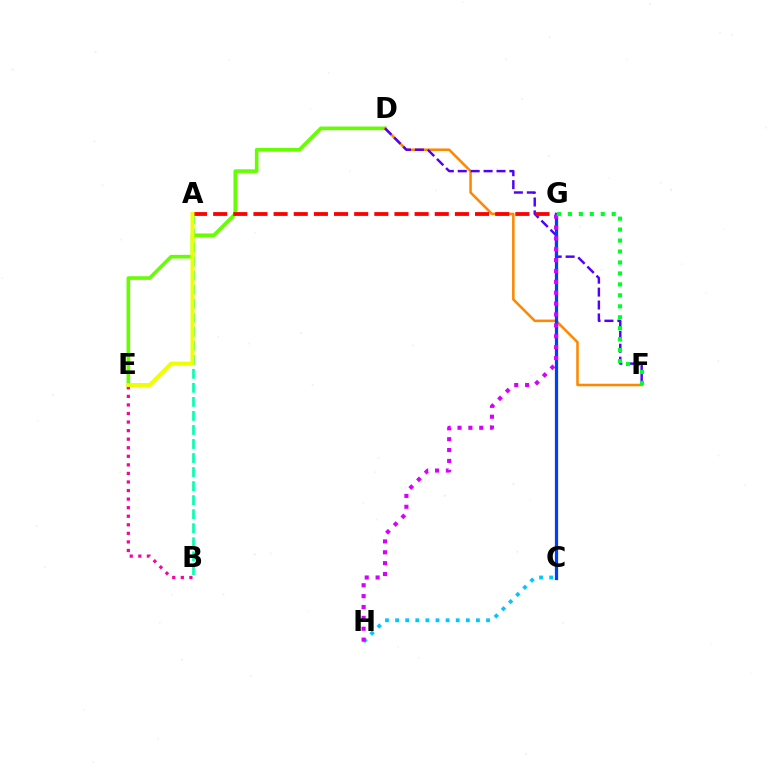{('A', 'B'): [{'color': '#00ffaf', 'line_style': 'dashed', 'thickness': 1.91}], ('D', 'E'): [{'color': '#66ff00', 'line_style': 'solid', 'thickness': 2.61}], ('D', 'F'): [{'color': '#ff8800', 'line_style': 'solid', 'thickness': 1.83}, {'color': '#4f00ff', 'line_style': 'dashed', 'thickness': 1.76}], ('C', 'H'): [{'color': '#00c7ff', 'line_style': 'dotted', 'thickness': 2.75}], ('B', 'E'): [{'color': '#ff00a0', 'line_style': 'dotted', 'thickness': 2.33}], ('C', 'G'): [{'color': '#003fff', 'line_style': 'solid', 'thickness': 2.34}], ('A', 'G'): [{'color': '#ff0000', 'line_style': 'dashed', 'thickness': 2.74}], ('G', 'H'): [{'color': '#d600ff', 'line_style': 'dotted', 'thickness': 2.95}], ('F', 'G'): [{'color': '#00ff27', 'line_style': 'dotted', 'thickness': 2.98}], ('A', 'E'): [{'color': '#eeff00', 'line_style': 'solid', 'thickness': 2.85}]}